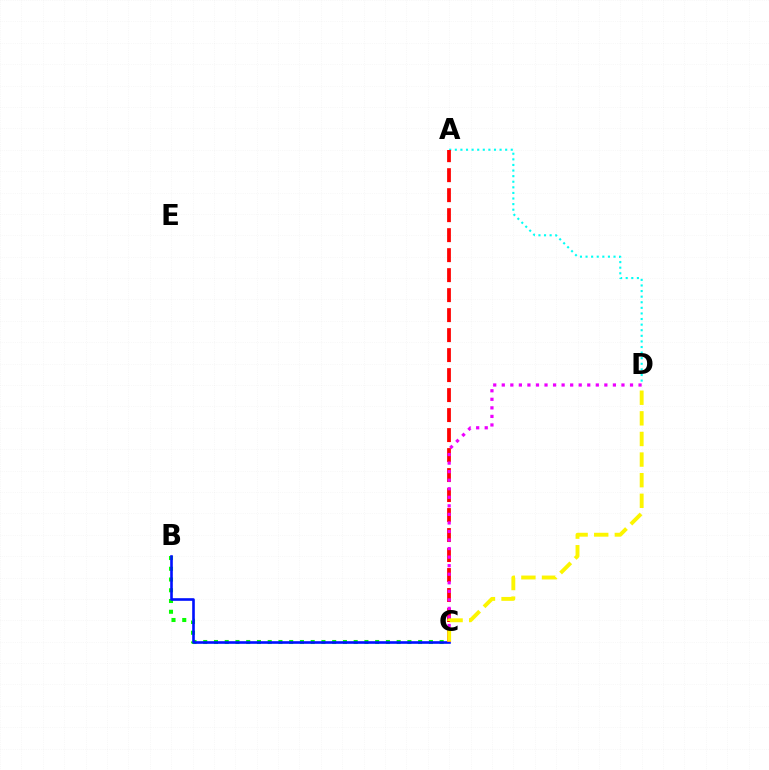{('B', 'C'): [{'color': '#08ff00', 'line_style': 'dotted', 'thickness': 2.92}, {'color': '#0010ff', 'line_style': 'solid', 'thickness': 1.89}], ('A', 'D'): [{'color': '#00fff6', 'line_style': 'dotted', 'thickness': 1.52}], ('A', 'C'): [{'color': '#ff0000', 'line_style': 'dashed', 'thickness': 2.72}], ('C', 'D'): [{'color': '#ee00ff', 'line_style': 'dotted', 'thickness': 2.32}, {'color': '#fcf500', 'line_style': 'dashed', 'thickness': 2.8}]}